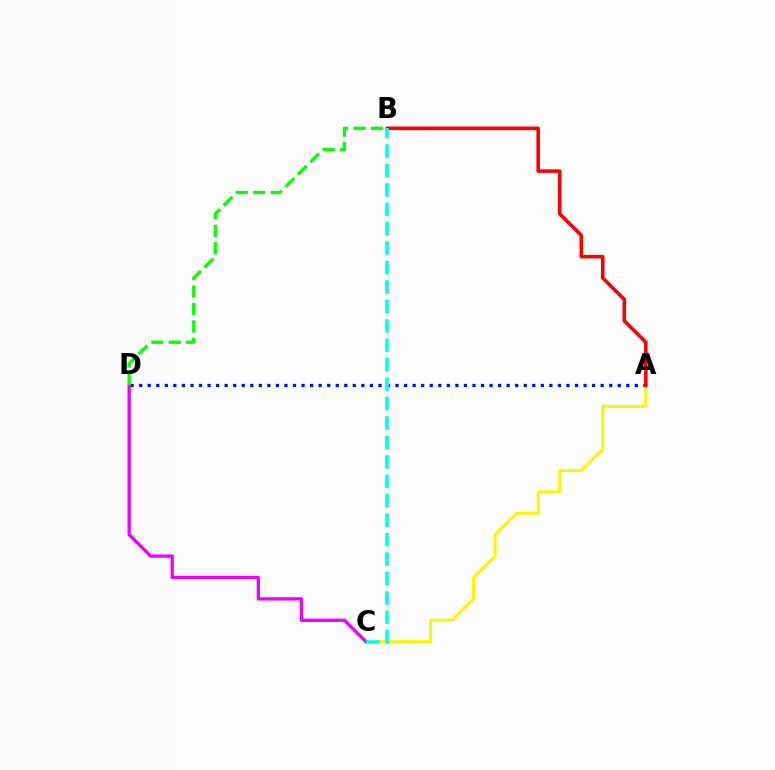{('A', 'C'): [{'color': '#fcf500', 'line_style': 'solid', 'thickness': 2.15}], ('A', 'D'): [{'color': '#0010ff', 'line_style': 'dotted', 'thickness': 2.32}], ('A', 'B'): [{'color': '#ff0000', 'line_style': 'solid', 'thickness': 2.58}], ('C', 'D'): [{'color': '#ee00ff', 'line_style': 'solid', 'thickness': 2.37}], ('B', 'C'): [{'color': '#00fff6', 'line_style': 'dashed', 'thickness': 2.64}], ('B', 'D'): [{'color': '#08ff00', 'line_style': 'dashed', 'thickness': 2.37}]}